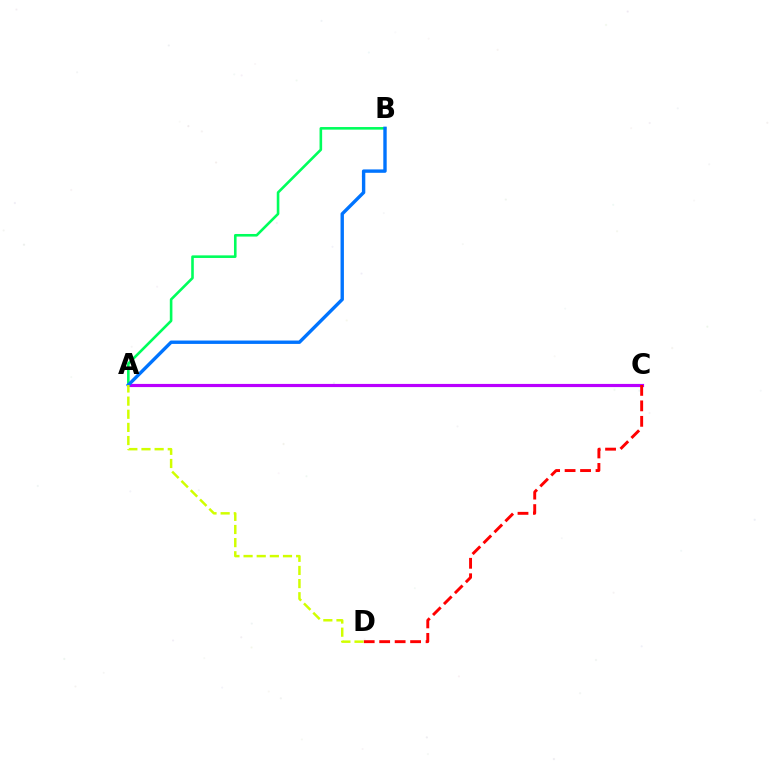{('A', 'B'): [{'color': '#00ff5c', 'line_style': 'solid', 'thickness': 1.88}, {'color': '#0074ff', 'line_style': 'solid', 'thickness': 2.44}], ('A', 'C'): [{'color': '#b900ff', 'line_style': 'solid', 'thickness': 2.28}], ('C', 'D'): [{'color': '#ff0000', 'line_style': 'dashed', 'thickness': 2.1}], ('A', 'D'): [{'color': '#d1ff00', 'line_style': 'dashed', 'thickness': 1.79}]}